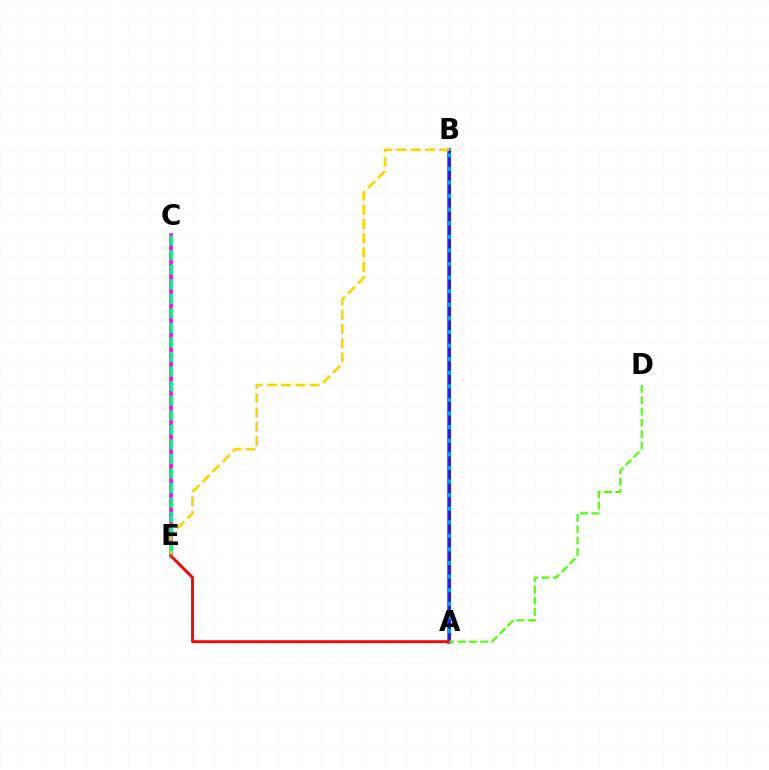{('A', 'B'): [{'color': '#009eff', 'line_style': 'solid', 'thickness': 2.87}, {'color': '#3700ff', 'line_style': 'dashed', 'thickness': 1.85}], ('C', 'E'): [{'color': '#ff00ed', 'line_style': 'solid', 'thickness': 2.52}, {'color': '#00ff86', 'line_style': 'dashed', 'thickness': 1.98}], ('B', 'E'): [{'color': '#ffd500', 'line_style': 'dashed', 'thickness': 1.93}], ('A', 'E'): [{'color': '#ff0000', 'line_style': 'solid', 'thickness': 2.07}], ('A', 'D'): [{'color': '#4fff00', 'line_style': 'dashed', 'thickness': 1.53}]}